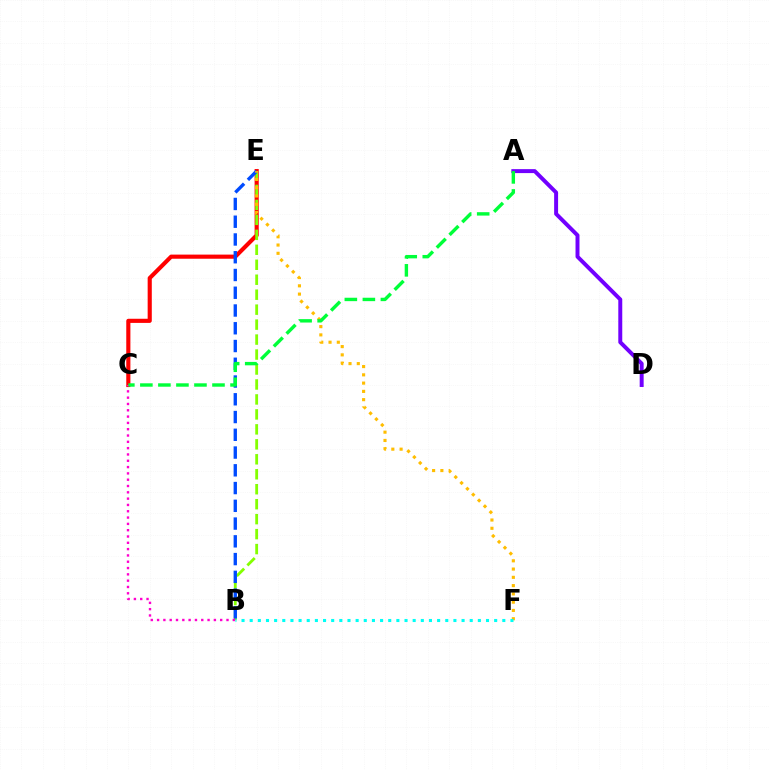{('C', 'E'): [{'color': '#ff0000', 'line_style': 'solid', 'thickness': 2.98}], ('B', 'E'): [{'color': '#84ff00', 'line_style': 'dashed', 'thickness': 2.03}, {'color': '#004bff', 'line_style': 'dashed', 'thickness': 2.41}], ('E', 'F'): [{'color': '#ffbd00', 'line_style': 'dotted', 'thickness': 2.25}], ('A', 'D'): [{'color': '#7200ff', 'line_style': 'solid', 'thickness': 2.85}], ('B', 'C'): [{'color': '#ff00cf', 'line_style': 'dotted', 'thickness': 1.71}], ('B', 'F'): [{'color': '#00fff6', 'line_style': 'dotted', 'thickness': 2.21}], ('A', 'C'): [{'color': '#00ff39', 'line_style': 'dashed', 'thickness': 2.45}]}